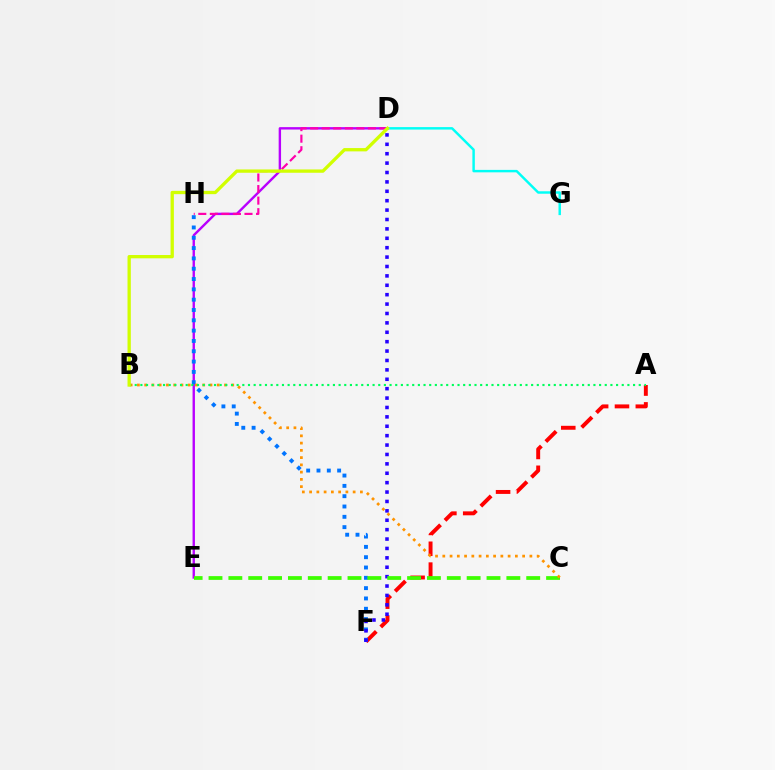{('A', 'F'): [{'color': '#ff0000', 'line_style': 'dashed', 'thickness': 2.83}], ('D', 'E'): [{'color': '#b900ff', 'line_style': 'solid', 'thickness': 1.72}], ('D', 'G'): [{'color': '#00fff6', 'line_style': 'solid', 'thickness': 1.77}], ('F', 'H'): [{'color': '#0074ff', 'line_style': 'dotted', 'thickness': 2.8}], ('D', 'F'): [{'color': '#2500ff', 'line_style': 'dotted', 'thickness': 2.55}], ('C', 'E'): [{'color': '#3dff00', 'line_style': 'dashed', 'thickness': 2.7}], ('D', 'H'): [{'color': '#ff00ac', 'line_style': 'dashed', 'thickness': 1.57}], ('B', 'C'): [{'color': '#ff9400', 'line_style': 'dotted', 'thickness': 1.97}], ('A', 'B'): [{'color': '#00ff5c', 'line_style': 'dotted', 'thickness': 1.54}], ('B', 'D'): [{'color': '#d1ff00', 'line_style': 'solid', 'thickness': 2.38}]}